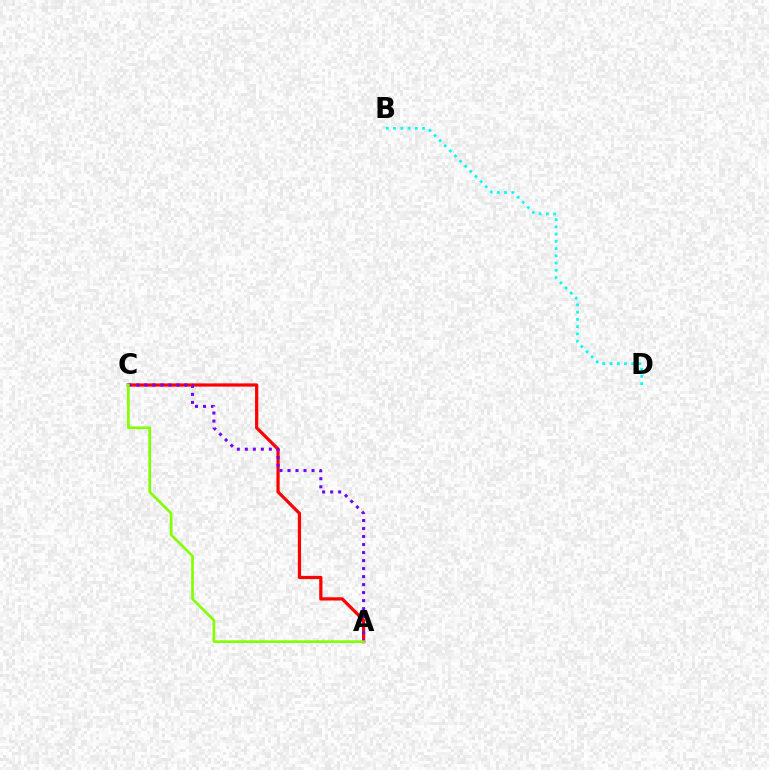{('B', 'D'): [{'color': '#00fff6', 'line_style': 'dotted', 'thickness': 1.97}], ('A', 'C'): [{'color': '#ff0000', 'line_style': 'solid', 'thickness': 2.32}, {'color': '#7200ff', 'line_style': 'dotted', 'thickness': 2.18}, {'color': '#84ff00', 'line_style': 'solid', 'thickness': 1.93}]}